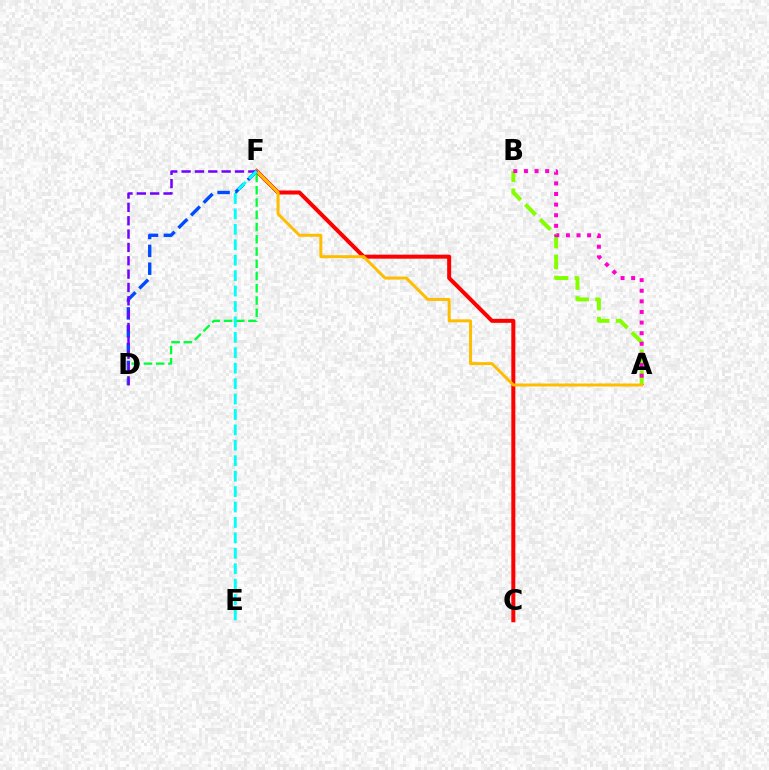{('D', 'F'): [{'color': '#004bff', 'line_style': 'dashed', 'thickness': 2.43}, {'color': '#00ff39', 'line_style': 'dashed', 'thickness': 1.66}, {'color': '#7200ff', 'line_style': 'dashed', 'thickness': 1.81}], ('A', 'B'): [{'color': '#84ff00', 'line_style': 'dashed', 'thickness': 2.85}, {'color': '#ff00cf', 'line_style': 'dotted', 'thickness': 2.88}], ('C', 'F'): [{'color': '#ff0000', 'line_style': 'solid', 'thickness': 2.89}], ('A', 'F'): [{'color': '#ffbd00', 'line_style': 'solid', 'thickness': 2.15}], ('E', 'F'): [{'color': '#00fff6', 'line_style': 'dashed', 'thickness': 2.1}]}